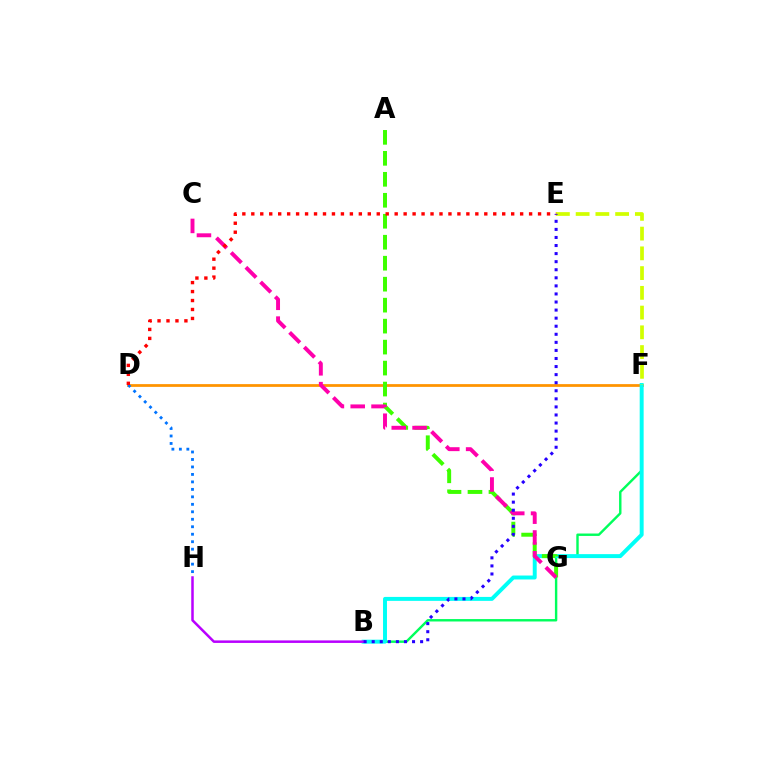{('D', 'F'): [{'color': '#ff9400', 'line_style': 'solid', 'thickness': 1.99}], ('B', 'F'): [{'color': '#00ff5c', 'line_style': 'solid', 'thickness': 1.74}, {'color': '#00fff6', 'line_style': 'solid', 'thickness': 2.84}], ('E', 'F'): [{'color': '#d1ff00', 'line_style': 'dashed', 'thickness': 2.68}], ('D', 'H'): [{'color': '#0074ff', 'line_style': 'dotted', 'thickness': 2.03}], ('B', 'H'): [{'color': '#b900ff', 'line_style': 'solid', 'thickness': 1.81}], ('A', 'G'): [{'color': '#3dff00', 'line_style': 'dashed', 'thickness': 2.85}], ('C', 'G'): [{'color': '#ff00ac', 'line_style': 'dashed', 'thickness': 2.83}], ('B', 'E'): [{'color': '#2500ff', 'line_style': 'dotted', 'thickness': 2.19}], ('D', 'E'): [{'color': '#ff0000', 'line_style': 'dotted', 'thickness': 2.43}]}